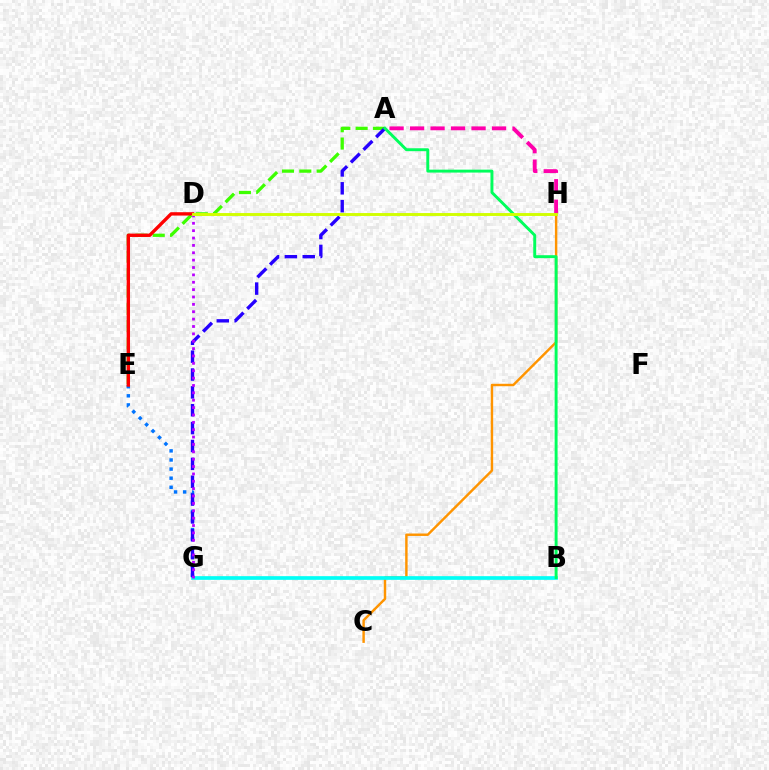{('C', 'H'): [{'color': '#ff9400', 'line_style': 'solid', 'thickness': 1.75}], ('A', 'H'): [{'color': '#ff00ac', 'line_style': 'dashed', 'thickness': 2.78}], ('B', 'G'): [{'color': '#00fff6', 'line_style': 'solid', 'thickness': 2.65}], ('A', 'E'): [{'color': '#3dff00', 'line_style': 'dashed', 'thickness': 2.35}], ('E', 'G'): [{'color': '#0074ff', 'line_style': 'dotted', 'thickness': 2.47}], ('D', 'E'): [{'color': '#ff0000', 'line_style': 'solid', 'thickness': 2.42}], ('A', 'G'): [{'color': '#2500ff', 'line_style': 'dashed', 'thickness': 2.43}], ('A', 'B'): [{'color': '#00ff5c', 'line_style': 'solid', 'thickness': 2.11}], ('D', 'G'): [{'color': '#b900ff', 'line_style': 'dotted', 'thickness': 2.0}], ('D', 'H'): [{'color': '#d1ff00', 'line_style': 'solid', 'thickness': 2.09}]}